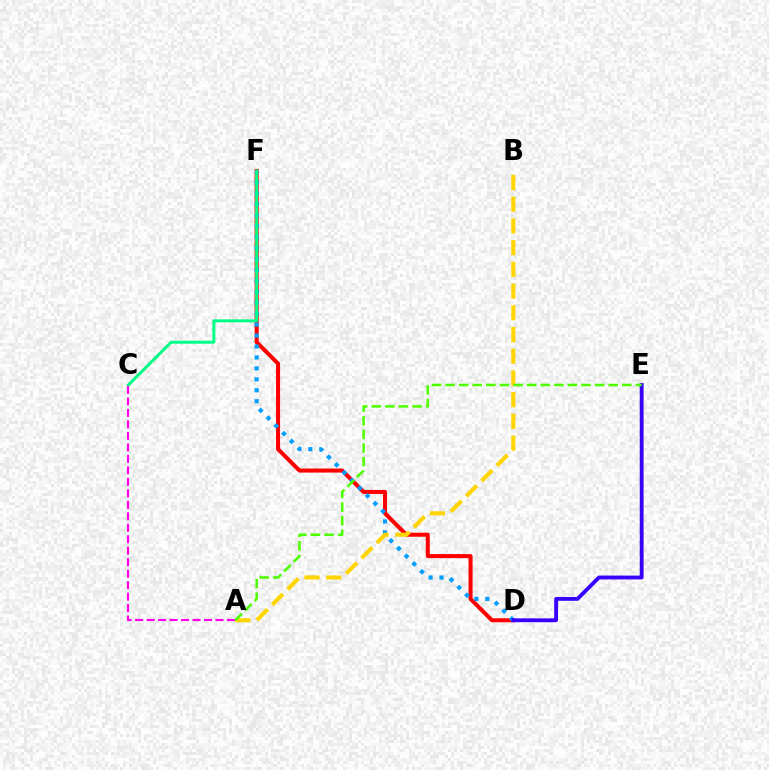{('D', 'F'): [{'color': '#ff0000', 'line_style': 'solid', 'thickness': 2.91}, {'color': '#009eff', 'line_style': 'dotted', 'thickness': 2.97}], ('A', 'B'): [{'color': '#ffd500', 'line_style': 'dashed', 'thickness': 2.95}], ('C', 'F'): [{'color': '#00ff86', 'line_style': 'solid', 'thickness': 2.14}], ('A', 'C'): [{'color': '#ff00ed', 'line_style': 'dashed', 'thickness': 1.56}], ('D', 'E'): [{'color': '#3700ff', 'line_style': 'solid', 'thickness': 2.77}], ('A', 'E'): [{'color': '#4fff00', 'line_style': 'dashed', 'thickness': 1.85}]}